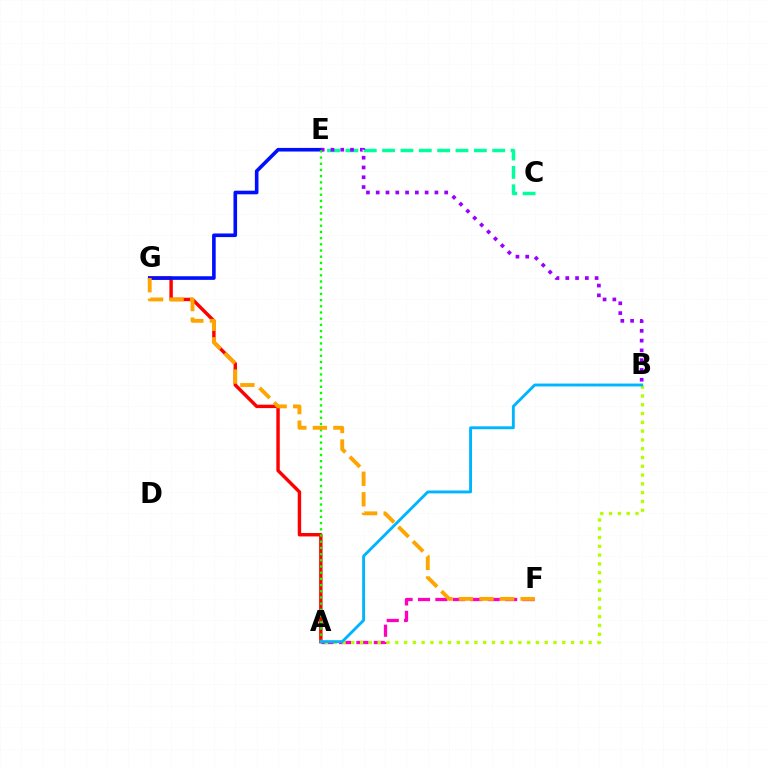{('A', 'G'): [{'color': '#ff0000', 'line_style': 'solid', 'thickness': 2.47}], ('E', 'G'): [{'color': '#0010ff', 'line_style': 'solid', 'thickness': 2.6}], ('C', 'E'): [{'color': '#00ff9d', 'line_style': 'dashed', 'thickness': 2.49}], ('A', 'F'): [{'color': '#ff00bd', 'line_style': 'dashed', 'thickness': 2.37}], ('B', 'E'): [{'color': '#9b00ff', 'line_style': 'dotted', 'thickness': 2.66}], ('A', 'B'): [{'color': '#b3ff00', 'line_style': 'dotted', 'thickness': 2.39}, {'color': '#00b5ff', 'line_style': 'solid', 'thickness': 2.07}], ('A', 'E'): [{'color': '#08ff00', 'line_style': 'dotted', 'thickness': 1.68}], ('F', 'G'): [{'color': '#ffa500', 'line_style': 'dashed', 'thickness': 2.79}]}